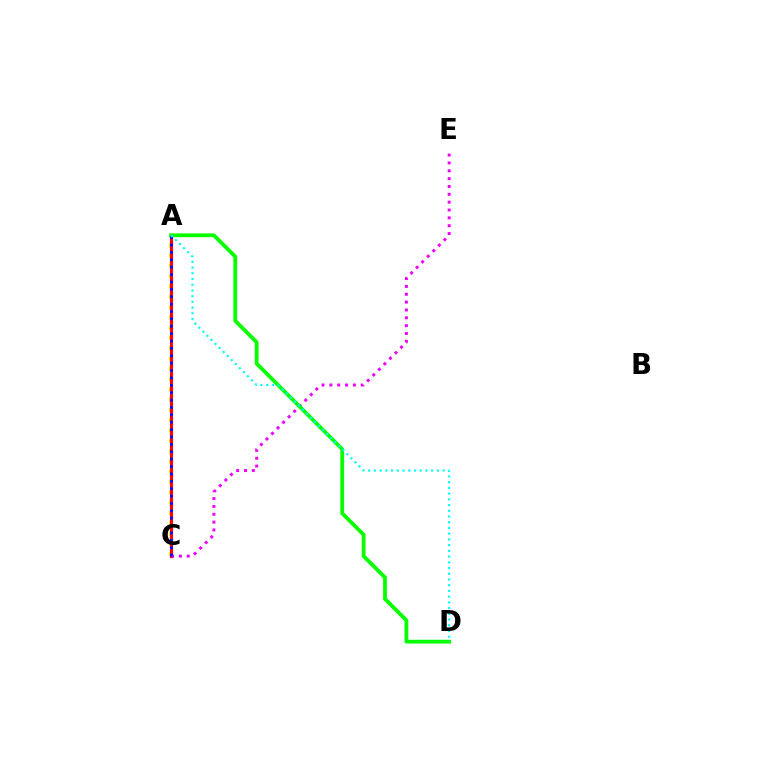{('A', 'C'): [{'color': '#fcf500', 'line_style': 'dotted', 'thickness': 2.8}, {'color': '#ff0000', 'line_style': 'solid', 'thickness': 2.28}, {'color': '#0010ff', 'line_style': 'dotted', 'thickness': 2.01}], ('C', 'E'): [{'color': '#ee00ff', 'line_style': 'dotted', 'thickness': 2.13}], ('A', 'D'): [{'color': '#08ff00', 'line_style': 'solid', 'thickness': 2.74}, {'color': '#00fff6', 'line_style': 'dotted', 'thickness': 1.56}]}